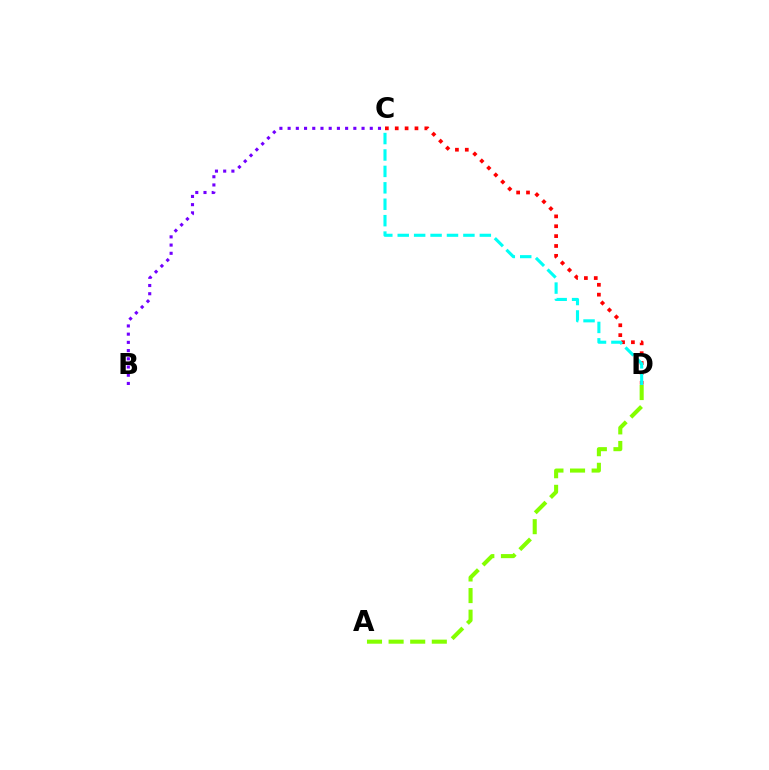{('C', 'D'): [{'color': '#ff0000', 'line_style': 'dotted', 'thickness': 2.68}, {'color': '#00fff6', 'line_style': 'dashed', 'thickness': 2.23}], ('B', 'C'): [{'color': '#7200ff', 'line_style': 'dotted', 'thickness': 2.23}], ('A', 'D'): [{'color': '#84ff00', 'line_style': 'dashed', 'thickness': 2.93}]}